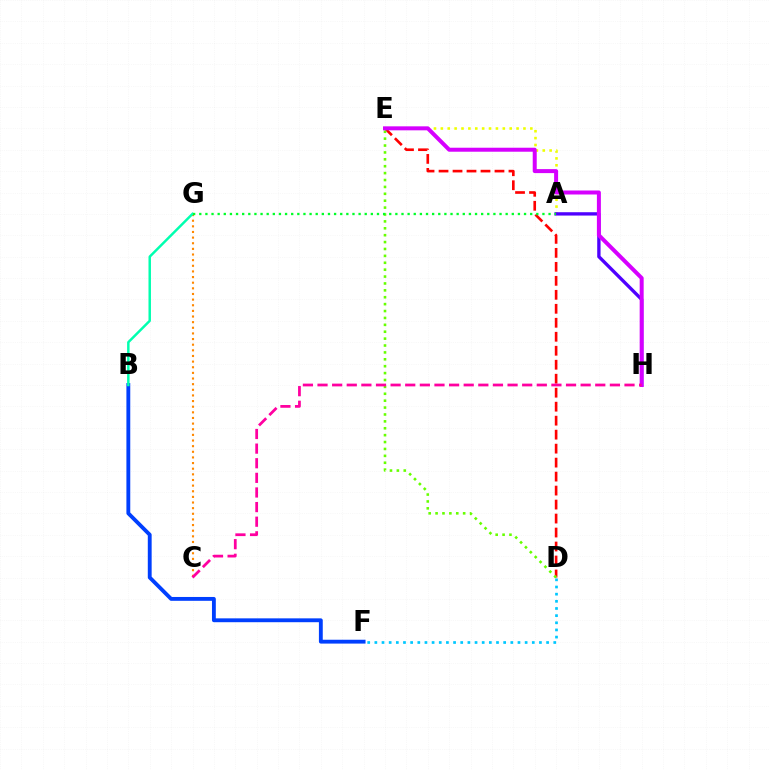{('A', 'E'): [{'color': '#eeff00', 'line_style': 'dotted', 'thickness': 1.87}], ('C', 'G'): [{'color': '#ff8800', 'line_style': 'dotted', 'thickness': 1.53}], ('D', 'E'): [{'color': '#ff0000', 'line_style': 'dashed', 'thickness': 1.9}, {'color': '#66ff00', 'line_style': 'dotted', 'thickness': 1.87}], ('B', 'F'): [{'color': '#003fff', 'line_style': 'solid', 'thickness': 2.77}], ('A', 'H'): [{'color': '#4f00ff', 'line_style': 'solid', 'thickness': 2.4}], ('D', 'F'): [{'color': '#00c7ff', 'line_style': 'dotted', 'thickness': 1.94}], ('B', 'G'): [{'color': '#00ffaf', 'line_style': 'solid', 'thickness': 1.78}], ('E', 'H'): [{'color': '#d600ff', 'line_style': 'solid', 'thickness': 2.87}], ('C', 'H'): [{'color': '#ff00a0', 'line_style': 'dashed', 'thickness': 1.99}], ('A', 'G'): [{'color': '#00ff27', 'line_style': 'dotted', 'thickness': 1.66}]}